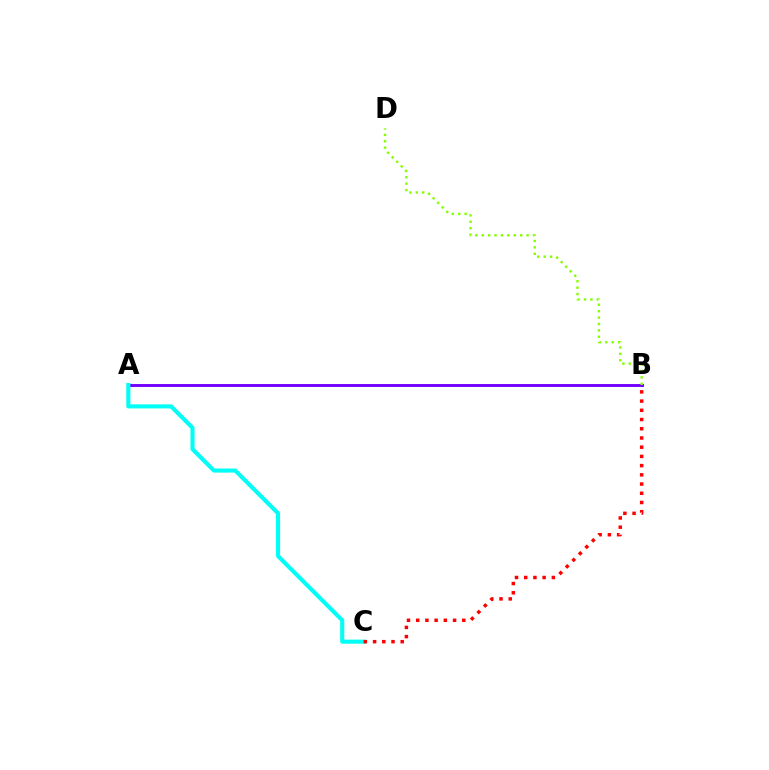{('A', 'B'): [{'color': '#7200ff', 'line_style': 'solid', 'thickness': 2.1}], ('B', 'D'): [{'color': '#84ff00', 'line_style': 'dotted', 'thickness': 1.74}], ('A', 'C'): [{'color': '#00fff6', 'line_style': 'solid', 'thickness': 2.94}], ('B', 'C'): [{'color': '#ff0000', 'line_style': 'dotted', 'thickness': 2.5}]}